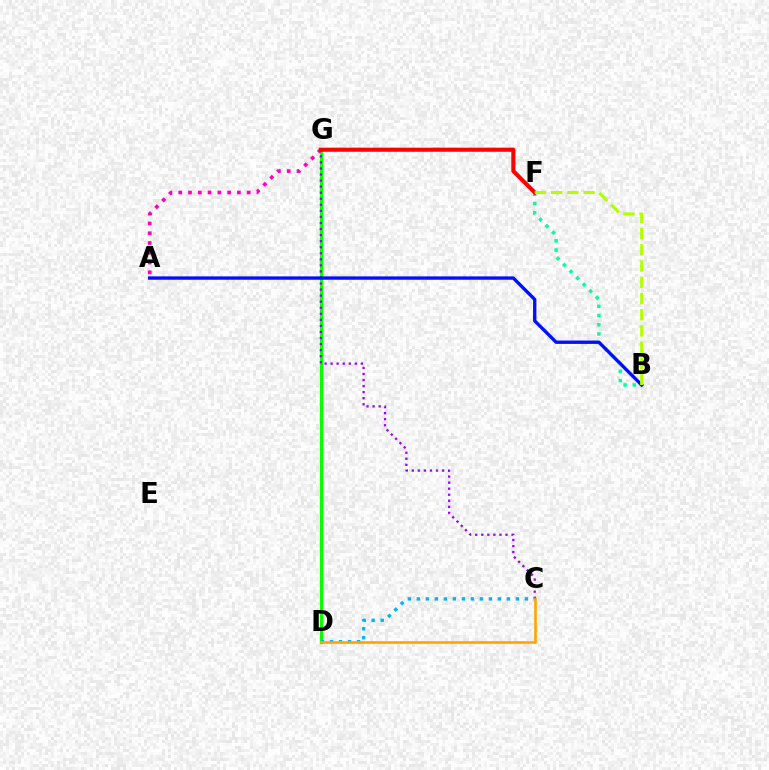{('D', 'G'): [{'color': '#08ff00', 'line_style': 'solid', 'thickness': 2.28}], ('C', 'G'): [{'color': '#9b00ff', 'line_style': 'dotted', 'thickness': 1.65}], ('B', 'F'): [{'color': '#00ff9d', 'line_style': 'dotted', 'thickness': 2.51}, {'color': '#b3ff00', 'line_style': 'dashed', 'thickness': 2.2}], ('C', 'D'): [{'color': '#00b5ff', 'line_style': 'dotted', 'thickness': 2.45}, {'color': '#ffa500', 'line_style': 'solid', 'thickness': 1.91}], ('A', 'G'): [{'color': '#ff00bd', 'line_style': 'dotted', 'thickness': 2.66}], ('F', 'G'): [{'color': '#ff0000', 'line_style': 'solid', 'thickness': 2.94}], ('A', 'B'): [{'color': '#0010ff', 'line_style': 'solid', 'thickness': 2.42}]}